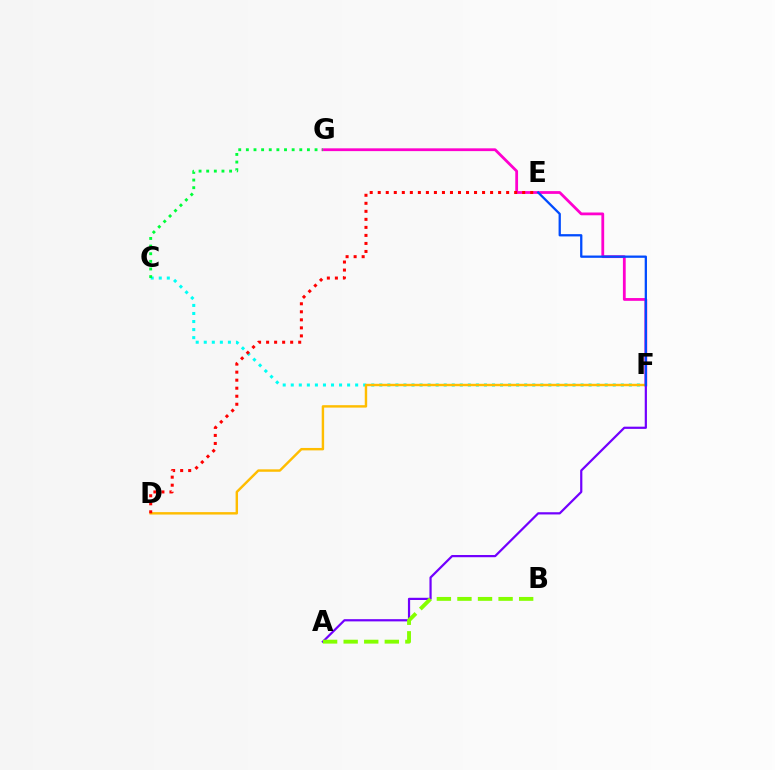{('C', 'F'): [{'color': '#00fff6', 'line_style': 'dotted', 'thickness': 2.19}], ('F', 'G'): [{'color': '#ff00cf', 'line_style': 'solid', 'thickness': 2.0}], ('C', 'G'): [{'color': '#00ff39', 'line_style': 'dotted', 'thickness': 2.07}], ('D', 'F'): [{'color': '#ffbd00', 'line_style': 'solid', 'thickness': 1.75}], ('A', 'F'): [{'color': '#7200ff', 'line_style': 'solid', 'thickness': 1.59}], ('D', 'E'): [{'color': '#ff0000', 'line_style': 'dotted', 'thickness': 2.18}], ('A', 'B'): [{'color': '#84ff00', 'line_style': 'dashed', 'thickness': 2.79}], ('E', 'F'): [{'color': '#004bff', 'line_style': 'solid', 'thickness': 1.65}]}